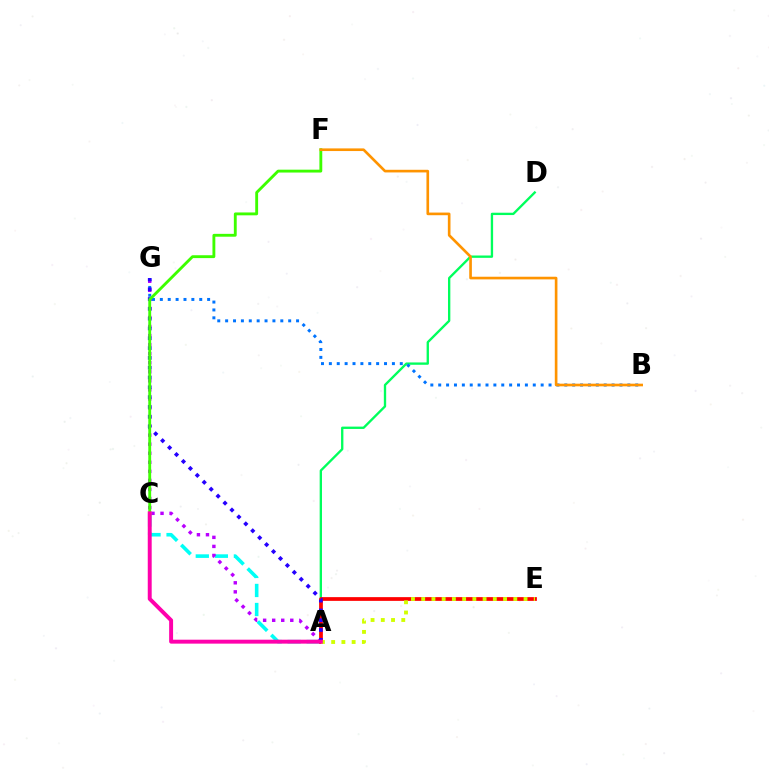{('A', 'C'): [{'color': '#00fff6', 'line_style': 'dashed', 'thickness': 2.59}, {'color': '#ff00ac', 'line_style': 'solid', 'thickness': 2.84}], ('A', 'G'): [{'color': '#b900ff', 'line_style': 'dotted', 'thickness': 2.46}, {'color': '#2500ff', 'line_style': 'dotted', 'thickness': 2.66}], ('A', 'D'): [{'color': '#00ff5c', 'line_style': 'solid', 'thickness': 1.68}], ('A', 'E'): [{'color': '#ff0000', 'line_style': 'solid', 'thickness': 2.69}, {'color': '#d1ff00', 'line_style': 'dotted', 'thickness': 2.78}], ('B', 'G'): [{'color': '#0074ff', 'line_style': 'dotted', 'thickness': 2.14}], ('C', 'F'): [{'color': '#3dff00', 'line_style': 'solid', 'thickness': 2.06}], ('B', 'F'): [{'color': '#ff9400', 'line_style': 'solid', 'thickness': 1.91}]}